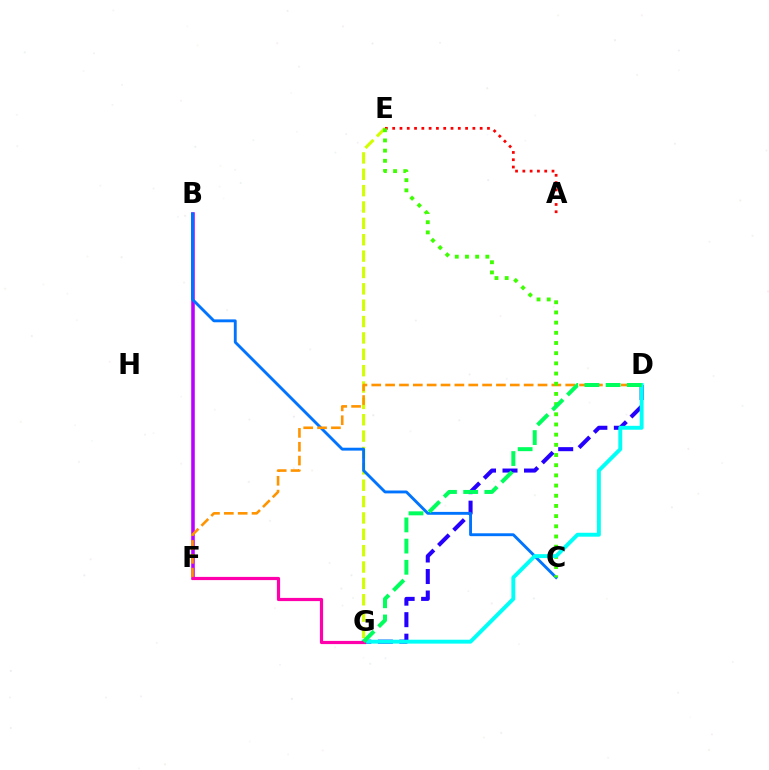{('B', 'F'): [{'color': '#b900ff', 'line_style': 'solid', 'thickness': 2.55}], ('E', 'G'): [{'color': '#d1ff00', 'line_style': 'dashed', 'thickness': 2.22}], ('D', 'G'): [{'color': '#2500ff', 'line_style': 'dashed', 'thickness': 2.92}, {'color': '#00fff6', 'line_style': 'solid', 'thickness': 2.81}, {'color': '#00ff5c', 'line_style': 'dashed', 'thickness': 2.88}], ('B', 'C'): [{'color': '#0074ff', 'line_style': 'solid', 'thickness': 2.07}], ('D', 'F'): [{'color': '#ff9400', 'line_style': 'dashed', 'thickness': 1.88}], ('A', 'E'): [{'color': '#ff0000', 'line_style': 'dotted', 'thickness': 1.98}], ('C', 'E'): [{'color': '#3dff00', 'line_style': 'dotted', 'thickness': 2.77}], ('F', 'G'): [{'color': '#ff00ac', 'line_style': 'solid', 'thickness': 2.3}]}